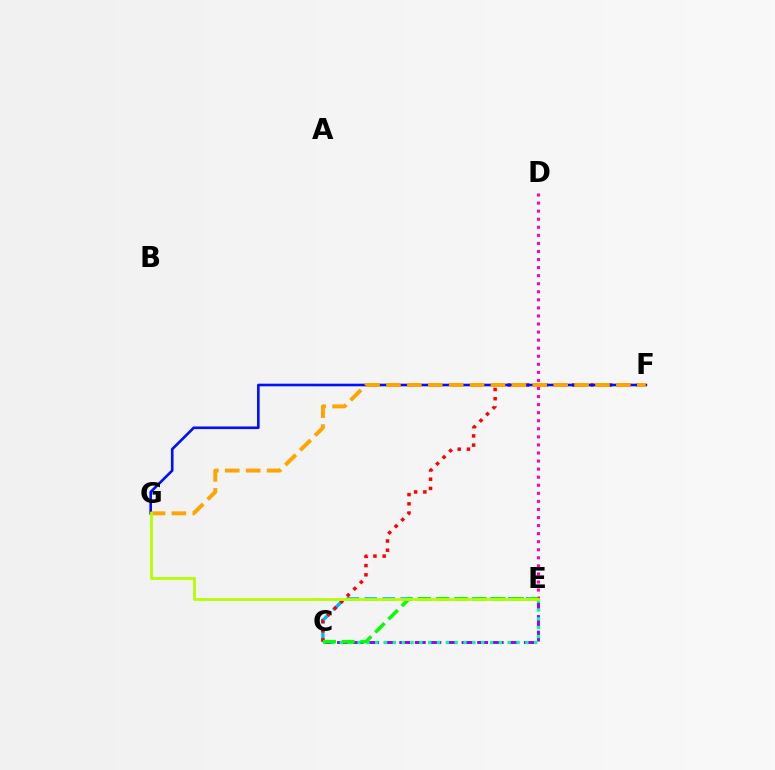{('C', 'E'): [{'color': '#00b5ff', 'line_style': 'dashed', 'thickness': 2.44}, {'color': '#9b00ff', 'line_style': 'dashed', 'thickness': 2.12}, {'color': '#00ff9d', 'line_style': 'dotted', 'thickness': 2.4}, {'color': '#08ff00', 'line_style': 'dashed', 'thickness': 2.54}], ('C', 'F'): [{'color': '#ff0000', 'line_style': 'dotted', 'thickness': 2.51}], ('F', 'G'): [{'color': '#0010ff', 'line_style': 'solid', 'thickness': 1.89}, {'color': '#ffa500', 'line_style': 'dashed', 'thickness': 2.84}], ('D', 'E'): [{'color': '#ff00bd', 'line_style': 'dotted', 'thickness': 2.19}], ('E', 'G'): [{'color': '#b3ff00', 'line_style': 'solid', 'thickness': 2.01}]}